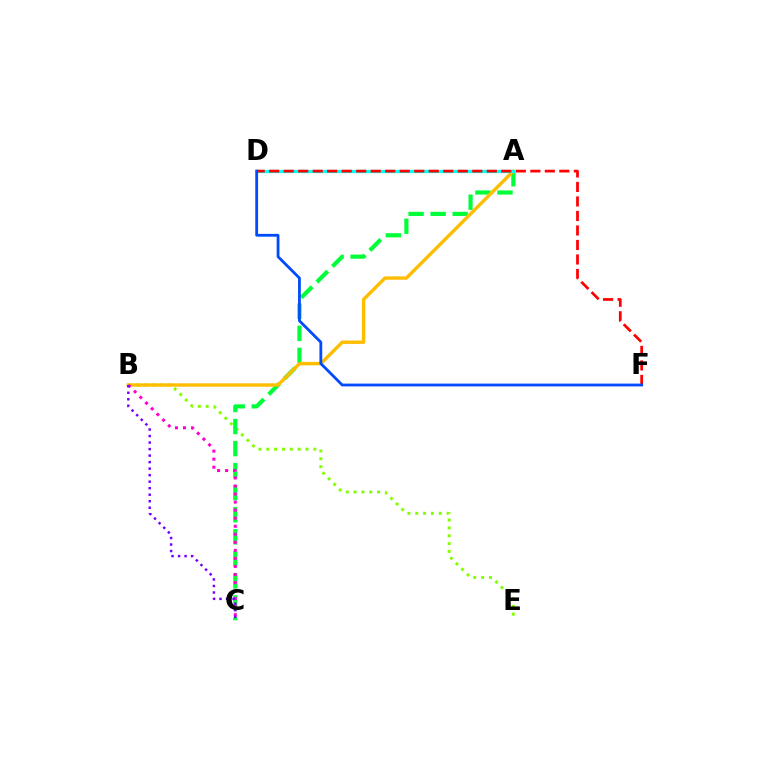{('B', 'E'): [{'color': '#84ff00', 'line_style': 'dotted', 'thickness': 2.13}], ('A', 'C'): [{'color': '#00ff39', 'line_style': 'dashed', 'thickness': 3.0}], ('A', 'B'): [{'color': '#ffbd00', 'line_style': 'solid', 'thickness': 2.45}], ('A', 'D'): [{'color': '#00fff6', 'line_style': 'solid', 'thickness': 2.33}], ('D', 'F'): [{'color': '#ff0000', 'line_style': 'dashed', 'thickness': 1.97}, {'color': '#004bff', 'line_style': 'solid', 'thickness': 2.01}], ('B', 'C'): [{'color': '#ff00cf', 'line_style': 'dotted', 'thickness': 2.18}, {'color': '#7200ff', 'line_style': 'dotted', 'thickness': 1.77}]}